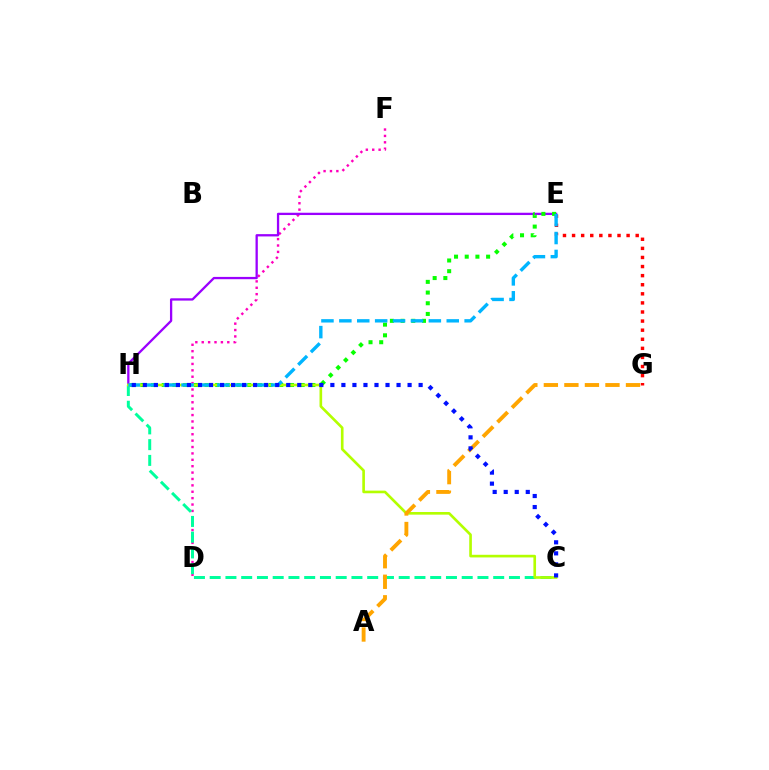{('D', 'F'): [{'color': '#ff00bd', 'line_style': 'dotted', 'thickness': 1.74}], ('E', 'H'): [{'color': '#9b00ff', 'line_style': 'solid', 'thickness': 1.65}, {'color': '#08ff00', 'line_style': 'dotted', 'thickness': 2.91}, {'color': '#00b5ff', 'line_style': 'dashed', 'thickness': 2.43}], ('E', 'G'): [{'color': '#ff0000', 'line_style': 'dotted', 'thickness': 2.47}], ('C', 'H'): [{'color': '#00ff9d', 'line_style': 'dashed', 'thickness': 2.14}, {'color': '#b3ff00', 'line_style': 'solid', 'thickness': 1.91}, {'color': '#0010ff', 'line_style': 'dotted', 'thickness': 3.0}], ('A', 'G'): [{'color': '#ffa500', 'line_style': 'dashed', 'thickness': 2.79}]}